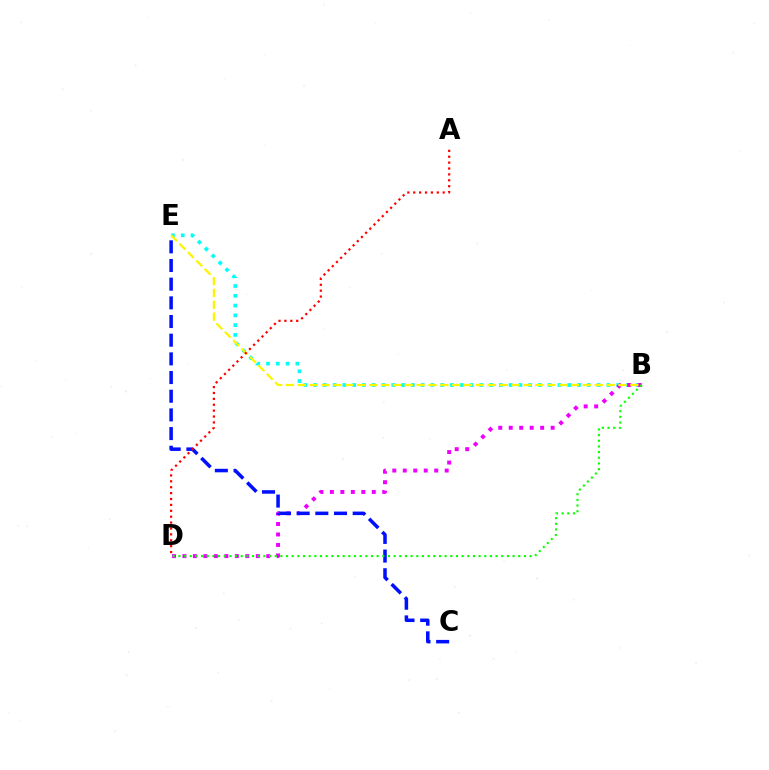{('B', 'E'): [{'color': '#00fff6', 'line_style': 'dotted', 'thickness': 2.66}, {'color': '#fcf500', 'line_style': 'dashed', 'thickness': 1.61}], ('B', 'D'): [{'color': '#ee00ff', 'line_style': 'dotted', 'thickness': 2.85}, {'color': '#08ff00', 'line_style': 'dotted', 'thickness': 1.54}], ('C', 'E'): [{'color': '#0010ff', 'line_style': 'dashed', 'thickness': 2.54}], ('A', 'D'): [{'color': '#ff0000', 'line_style': 'dotted', 'thickness': 1.6}]}